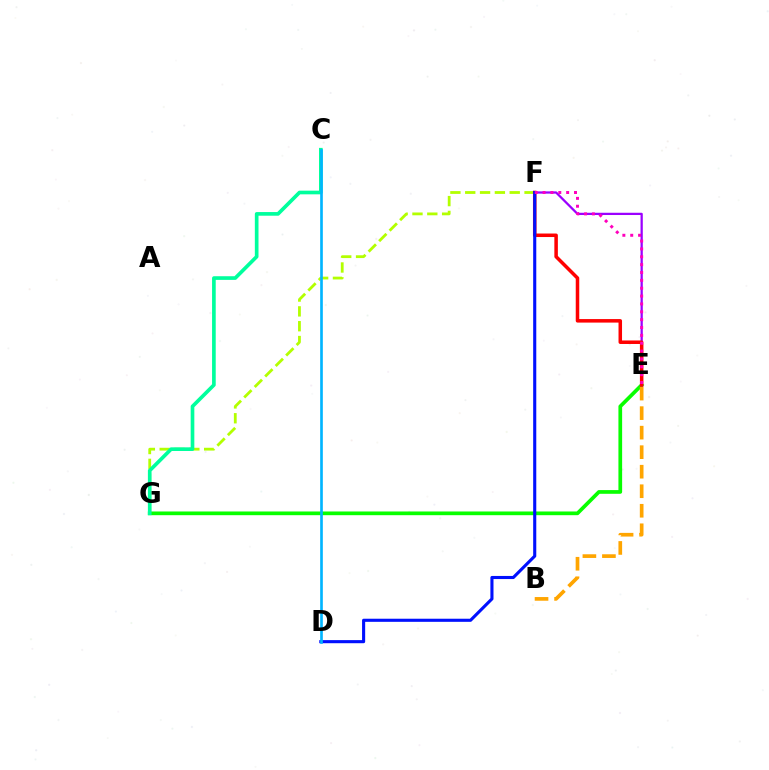{('F', 'G'): [{'color': '#b3ff00', 'line_style': 'dashed', 'thickness': 2.01}], ('E', 'G'): [{'color': '#08ff00', 'line_style': 'solid', 'thickness': 2.67}], ('B', 'E'): [{'color': '#ffa500', 'line_style': 'dashed', 'thickness': 2.65}], ('E', 'F'): [{'color': '#9b00ff', 'line_style': 'solid', 'thickness': 1.62}, {'color': '#ff0000', 'line_style': 'solid', 'thickness': 2.53}, {'color': '#ff00bd', 'line_style': 'dotted', 'thickness': 2.14}], ('C', 'G'): [{'color': '#00ff9d', 'line_style': 'solid', 'thickness': 2.64}], ('D', 'F'): [{'color': '#0010ff', 'line_style': 'solid', 'thickness': 2.23}], ('C', 'D'): [{'color': '#00b5ff', 'line_style': 'solid', 'thickness': 1.92}]}